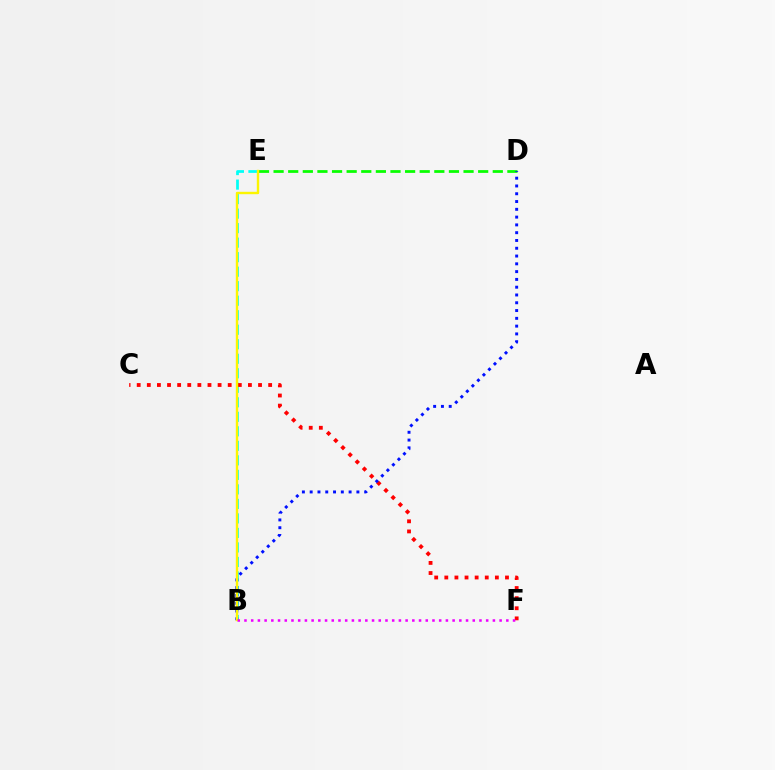{('B', 'E'): [{'color': '#00fff6', 'line_style': 'dashed', 'thickness': 1.97}, {'color': '#fcf500', 'line_style': 'solid', 'thickness': 1.72}], ('D', 'E'): [{'color': '#08ff00', 'line_style': 'dashed', 'thickness': 1.99}], ('C', 'F'): [{'color': '#ff0000', 'line_style': 'dotted', 'thickness': 2.75}], ('B', 'D'): [{'color': '#0010ff', 'line_style': 'dotted', 'thickness': 2.12}], ('B', 'F'): [{'color': '#ee00ff', 'line_style': 'dotted', 'thickness': 1.82}]}